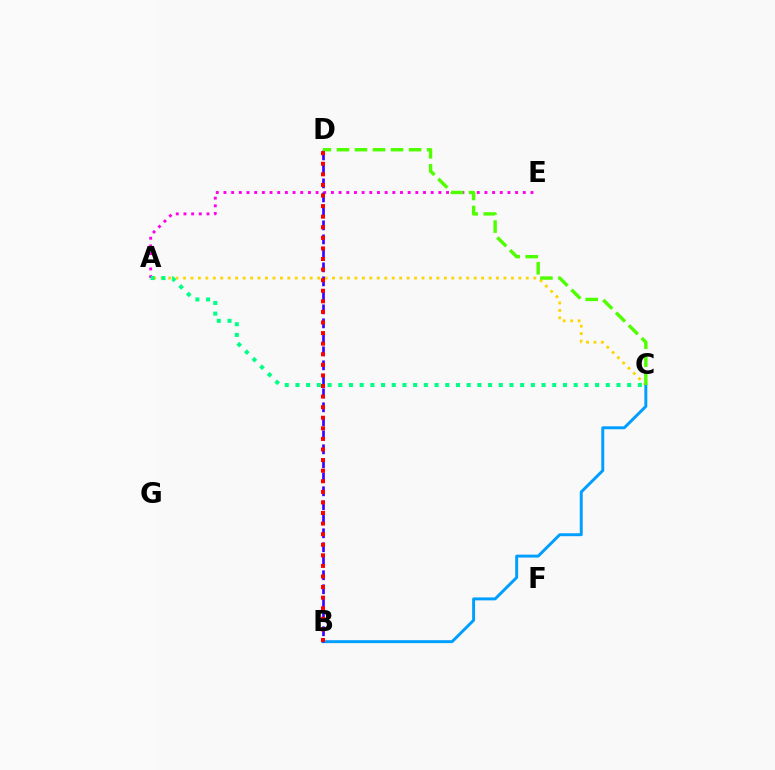{('A', 'E'): [{'color': '#ff00ed', 'line_style': 'dotted', 'thickness': 2.09}], ('A', 'C'): [{'color': '#ffd500', 'line_style': 'dotted', 'thickness': 2.02}, {'color': '#00ff86', 'line_style': 'dotted', 'thickness': 2.91}], ('B', 'C'): [{'color': '#009eff', 'line_style': 'solid', 'thickness': 2.12}], ('B', 'D'): [{'color': '#3700ff', 'line_style': 'dashed', 'thickness': 1.9}, {'color': '#ff0000', 'line_style': 'dotted', 'thickness': 2.88}], ('C', 'D'): [{'color': '#4fff00', 'line_style': 'dashed', 'thickness': 2.45}]}